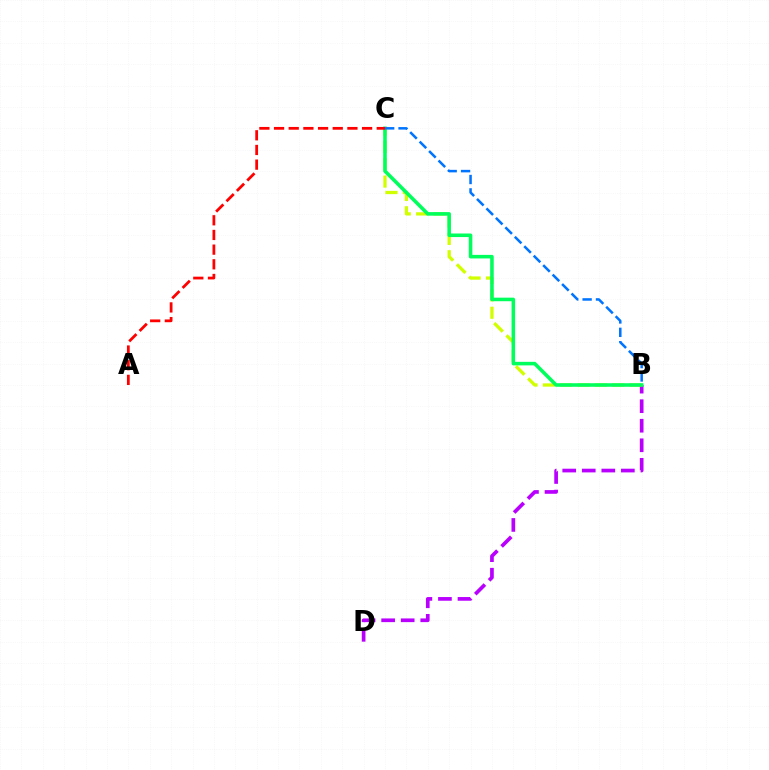{('B', 'D'): [{'color': '#b900ff', 'line_style': 'dashed', 'thickness': 2.66}], ('B', 'C'): [{'color': '#d1ff00', 'line_style': 'dashed', 'thickness': 2.36}, {'color': '#00ff5c', 'line_style': 'solid', 'thickness': 2.56}, {'color': '#0074ff', 'line_style': 'dashed', 'thickness': 1.82}], ('A', 'C'): [{'color': '#ff0000', 'line_style': 'dashed', 'thickness': 1.99}]}